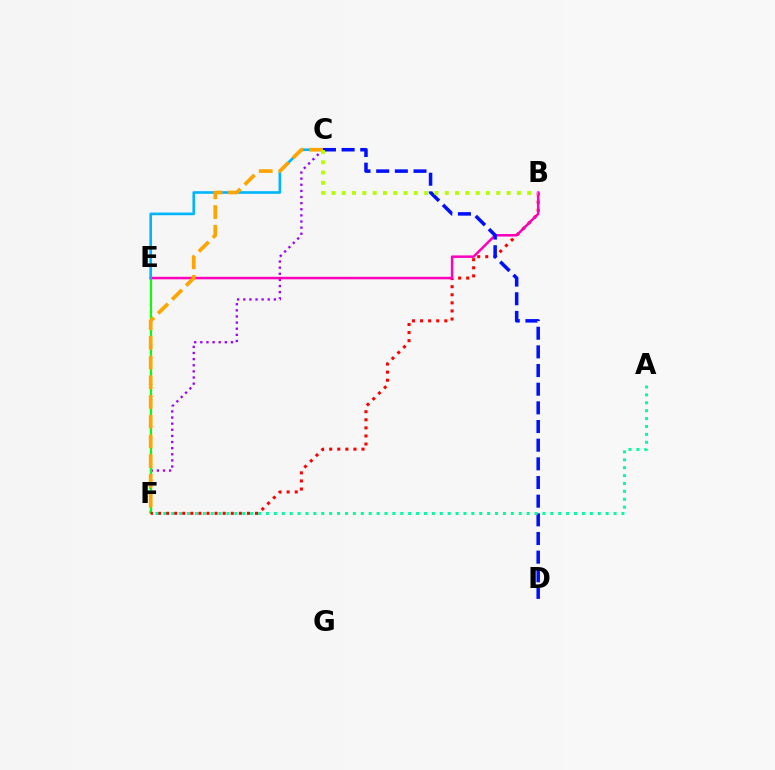{('C', 'F'): [{'color': '#9b00ff', 'line_style': 'dotted', 'thickness': 1.66}, {'color': '#ffa500', 'line_style': 'dashed', 'thickness': 2.68}], ('E', 'F'): [{'color': '#08ff00', 'line_style': 'solid', 'thickness': 1.53}], ('B', 'F'): [{'color': '#ff0000', 'line_style': 'dotted', 'thickness': 2.2}], ('B', 'E'): [{'color': '#ff00bd', 'line_style': 'solid', 'thickness': 1.82}], ('C', 'E'): [{'color': '#00b5ff', 'line_style': 'solid', 'thickness': 1.91}], ('C', 'D'): [{'color': '#0010ff', 'line_style': 'dashed', 'thickness': 2.54}], ('B', 'C'): [{'color': '#b3ff00', 'line_style': 'dotted', 'thickness': 2.8}], ('A', 'F'): [{'color': '#00ff9d', 'line_style': 'dotted', 'thickness': 2.15}]}